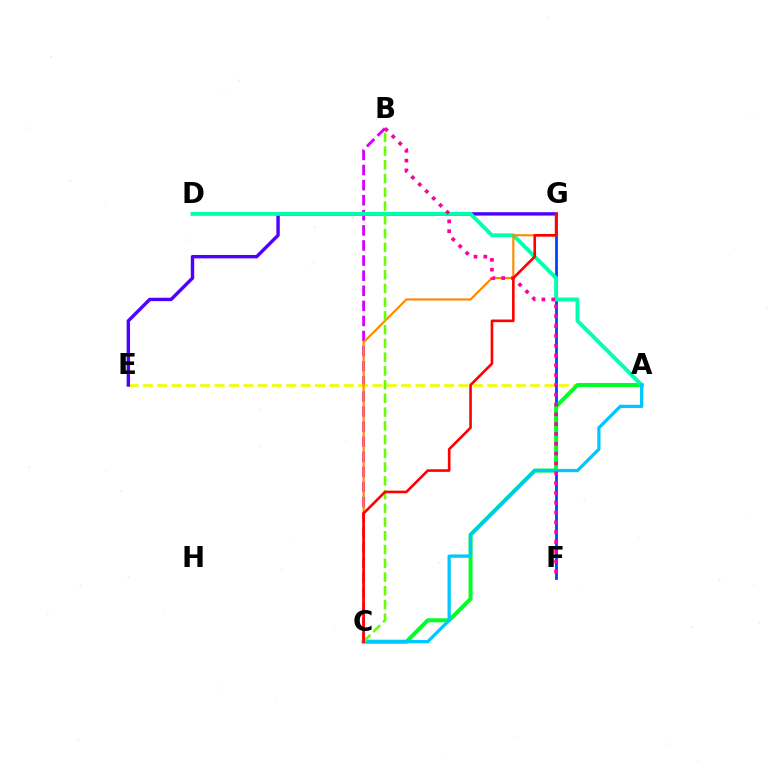{('B', 'C'): [{'color': '#d600ff', 'line_style': 'dashed', 'thickness': 2.05}, {'color': '#66ff00', 'line_style': 'dashed', 'thickness': 1.87}], ('A', 'E'): [{'color': '#eeff00', 'line_style': 'dashed', 'thickness': 1.95}], ('F', 'G'): [{'color': '#003fff', 'line_style': 'solid', 'thickness': 1.98}], ('E', 'G'): [{'color': '#4f00ff', 'line_style': 'solid', 'thickness': 2.44}], ('A', 'C'): [{'color': '#00ff27', 'line_style': 'solid', 'thickness': 2.88}, {'color': '#00c7ff', 'line_style': 'solid', 'thickness': 2.36}], ('A', 'D'): [{'color': '#00ffaf', 'line_style': 'solid', 'thickness': 2.8}], ('C', 'G'): [{'color': '#ff8800', 'line_style': 'solid', 'thickness': 1.55}, {'color': '#ff0000', 'line_style': 'solid', 'thickness': 1.88}], ('B', 'F'): [{'color': '#ff00a0', 'line_style': 'dotted', 'thickness': 2.67}]}